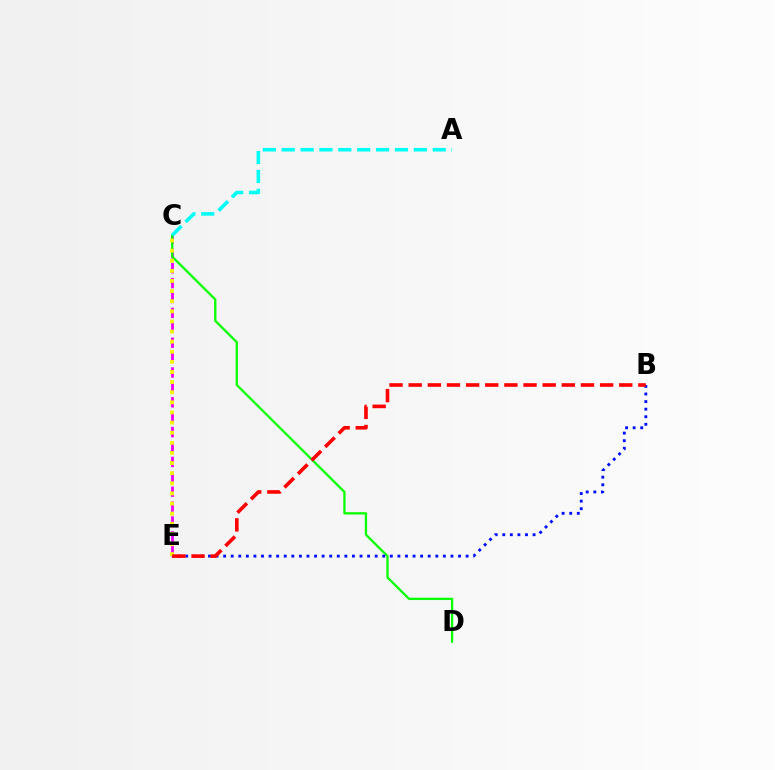{('C', 'E'): [{'color': '#ee00ff', 'line_style': 'dashed', 'thickness': 2.02}, {'color': '#fcf500', 'line_style': 'dotted', 'thickness': 2.75}], ('C', 'D'): [{'color': '#08ff00', 'line_style': 'solid', 'thickness': 1.65}], ('B', 'E'): [{'color': '#0010ff', 'line_style': 'dotted', 'thickness': 2.06}, {'color': '#ff0000', 'line_style': 'dashed', 'thickness': 2.6}], ('A', 'C'): [{'color': '#00fff6', 'line_style': 'dashed', 'thickness': 2.56}]}